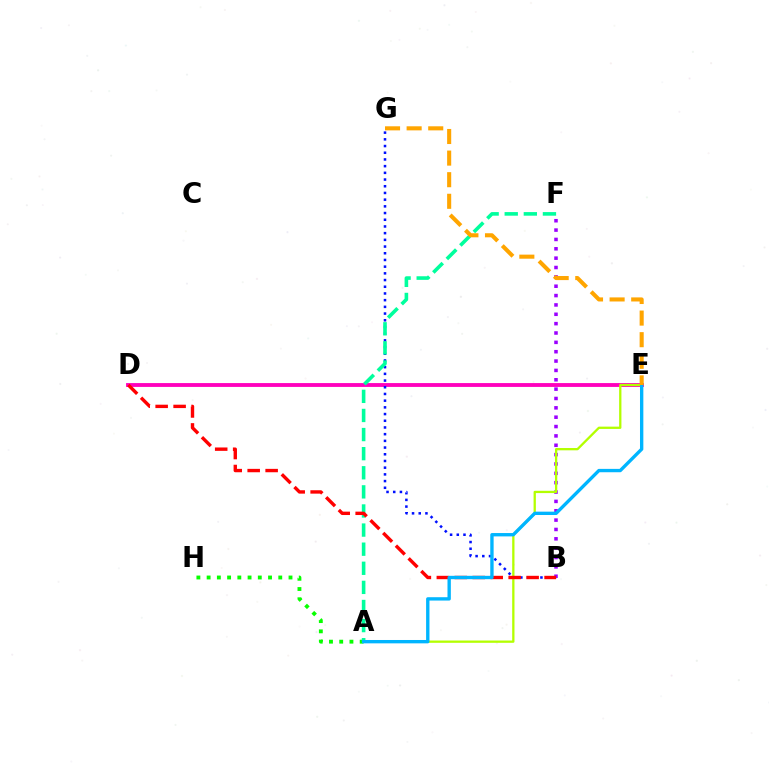{('D', 'E'): [{'color': '#ff00bd', 'line_style': 'solid', 'thickness': 2.76}], ('B', 'G'): [{'color': '#0010ff', 'line_style': 'dotted', 'thickness': 1.82}], ('B', 'F'): [{'color': '#9b00ff', 'line_style': 'dotted', 'thickness': 2.54}], ('A', 'H'): [{'color': '#08ff00', 'line_style': 'dotted', 'thickness': 2.78}], ('A', 'E'): [{'color': '#b3ff00', 'line_style': 'solid', 'thickness': 1.65}, {'color': '#00b5ff', 'line_style': 'solid', 'thickness': 2.42}], ('A', 'F'): [{'color': '#00ff9d', 'line_style': 'dashed', 'thickness': 2.6}], ('B', 'D'): [{'color': '#ff0000', 'line_style': 'dashed', 'thickness': 2.44}], ('E', 'G'): [{'color': '#ffa500', 'line_style': 'dashed', 'thickness': 2.93}]}